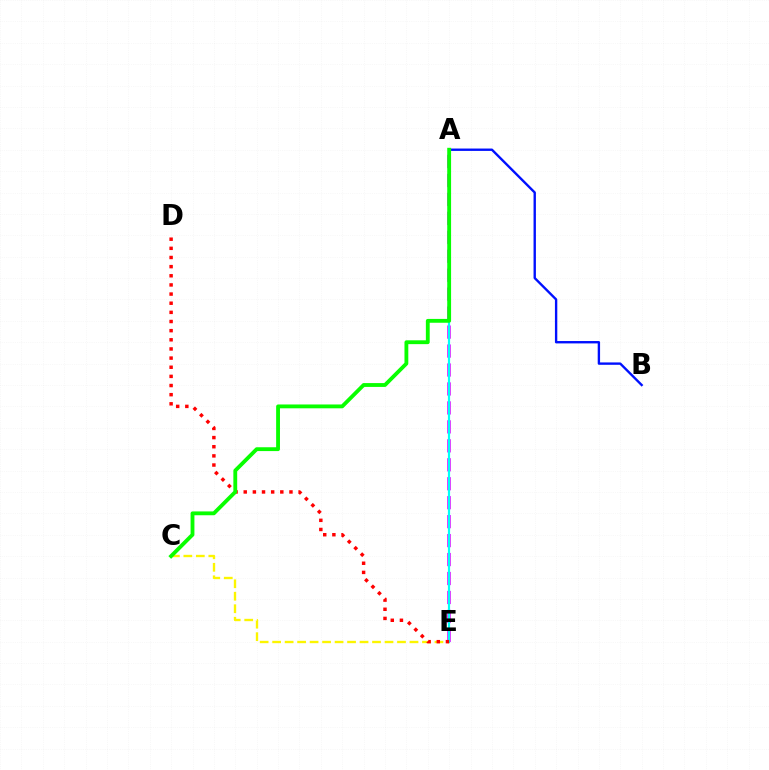{('A', 'B'): [{'color': '#0010ff', 'line_style': 'solid', 'thickness': 1.71}], ('A', 'E'): [{'color': '#ee00ff', 'line_style': 'dashed', 'thickness': 2.58}, {'color': '#00fff6', 'line_style': 'solid', 'thickness': 1.58}], ('C', 'E'): [{'color': '#fcf500', 'line_style': 'dashed', 'thickness': 1.7}], ('D', 'E'): [{'color': '#ff0000', 'line_style': 'dotted', 'thickness': 2.48}], ('A', 'C'): [{'color': '#08ff00', 'line_style': 'solid', 'thickness': 2.76}]}